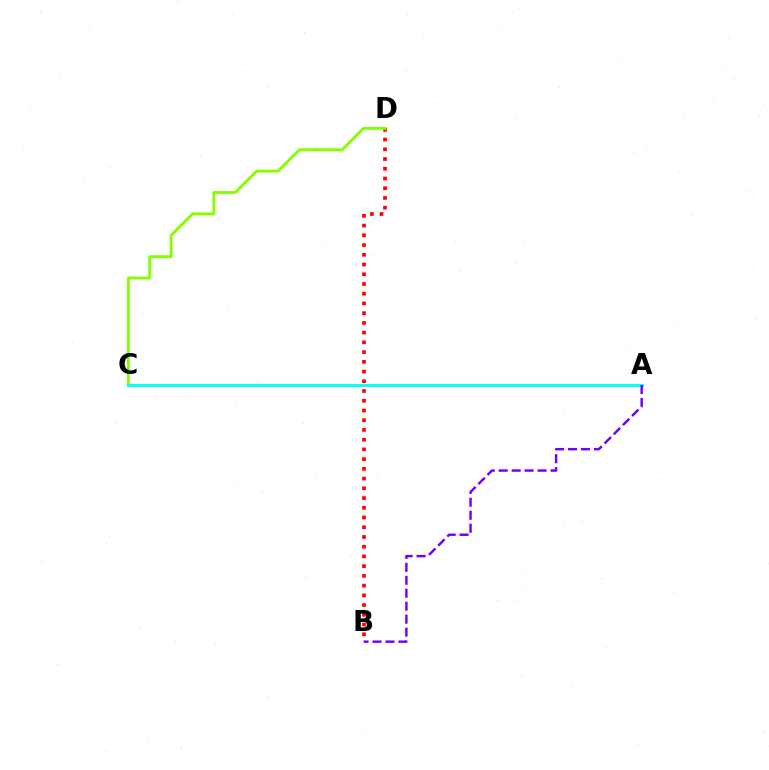{('B', 'D'): [{'color': '#ff0000', 'line_style': 'dotted', 'thickness': 2.64}], ('C', 'D'): [{'color': '#84ff00', 'line_style': 'solid', 'thickness': 2.08}], ('A', 'C'): [{'color': '#00fff6', 'line_style': 'solid', 'thickness': 2.06}], ('A', 'B'): [{'color': '#7200ff', 'line_style': 'dashed', 'thickness': 1.76}]}